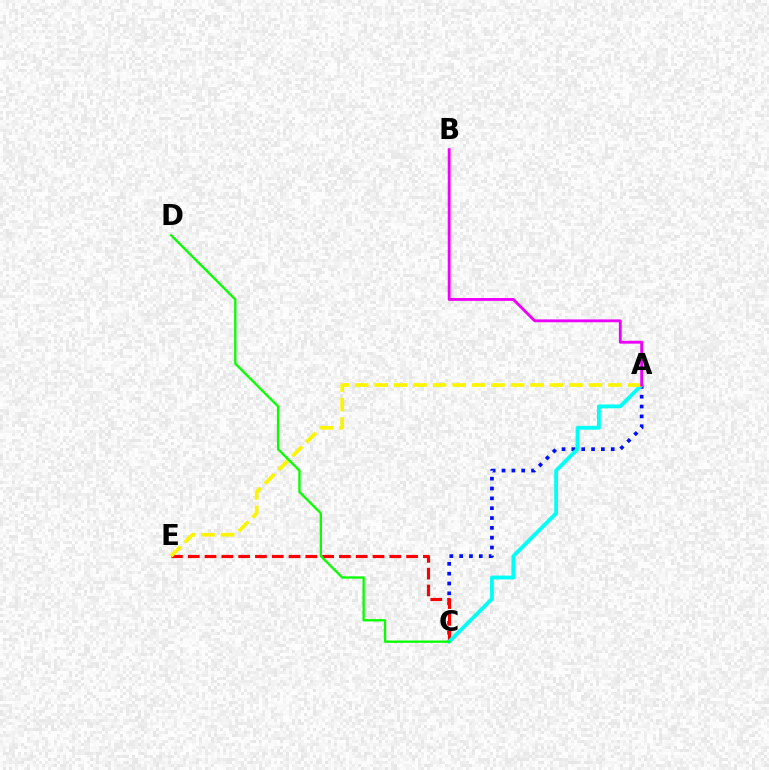{('A', 'C'): [{'color': '#0010ff', 'line_style': 'dotted', 'thickness': 2.67}, {'color': '#00fff6', 'line_style': 'solid', 'thickness': 2.75}], ('C', 'E'): [{'color': '#ff0000', 'line_style': 'dashed', 'thickness': 2.28}], ('A', 'E'): [{'color': '#fcf500', 'line_style': 'dashed', 'thickness': 2.65}], ('A', 'B'): [{'color': '#ee00ff', 'line_style': 'solid', 'thickness': 2.06}], ('C', 'D'): [{'color': '#08ff00', 'line_style': 'solid', 'thickness': 1.67}]}